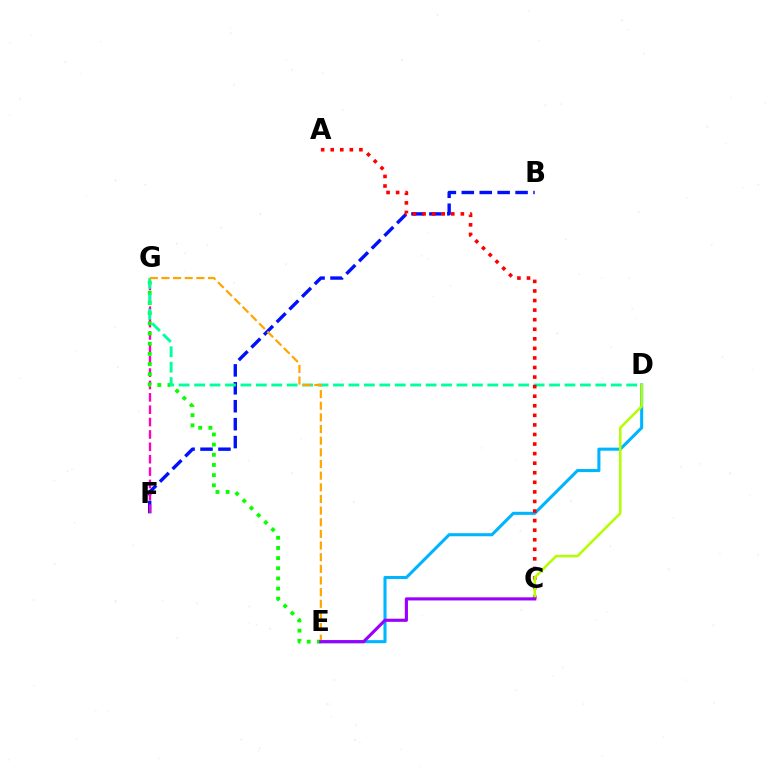{('B', 'F'): [{'color': '#0010ff', 'line_style': 'dashed', 'thickness': 2.44}], ('D', 'E'): [{'color': '#00b5ff', 'line_style': 'solid', 'thickness': 2.21}], ('F', 'G'): [{'color': '#ff00bd', 'line_style': 'dashed', 'thickness': 1.68}], ('E', 'G'): [{'color': '#08ff00', 'line_style': 'dotted', 'thickness': 2.76}, {'color': '#ffa500', 'line_style': 'dashed', 'thickness': 1.58}], ('D', 'G'): [{'color': '#00ff9d', 'line_style': 'dashed', 'thickness': 2.1}], ('A', 'C'): [{'color': '#ff0000', 'line_style': 'dotted', 'thickness': 2.6}], ('C', 'D'): [{'color': '#b3ff00', 'line_style': 'solid', 'thickness': 1.82}], ('C', 'E'): [{'color': '#9b00ff', 'line_style': 'solid', 'thickness': 2.25}]}